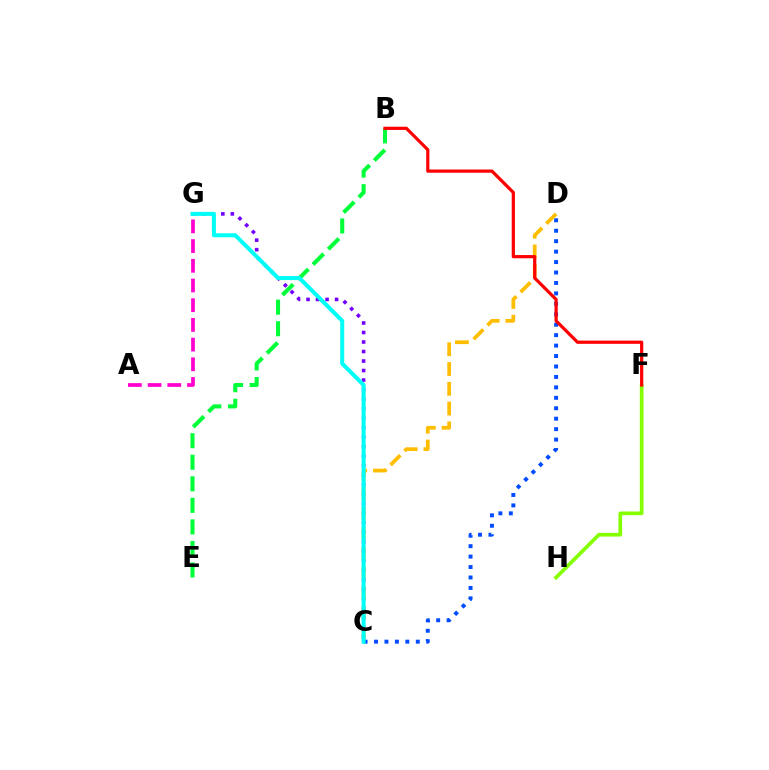{('F', 'H'): [{'color': '#84ff00', 'line_style': 'solid', 'thickness': 2.65}], ('C', 'G'): [{'color': '#7200ff', 'line_style': 'dotted', 'thickness': 2.58}, {'color': '#00fff6', 'line_style': 'solid', 'thickness': 2.89}], ('C', 'D'): [{'color': '#004bff', 'line_style': 'dotted', 'thickness': 2.84}, {'color': '#ffbd00', 'line_style': 'dashed', 'thickness': 2.69}], ('A', 'G'): [{'color': '#ff00cf', 'line_style': 'dashed', 'thickness': 2.68}], ('B', 'E'): [{'color': '#00ff39', 'line_style': 'dashed', 'thickness': 2.93}], ('B', 'F'): [{'color': '#ff0000', 'line_style': 'solid', 'thickness': 2.31}]}